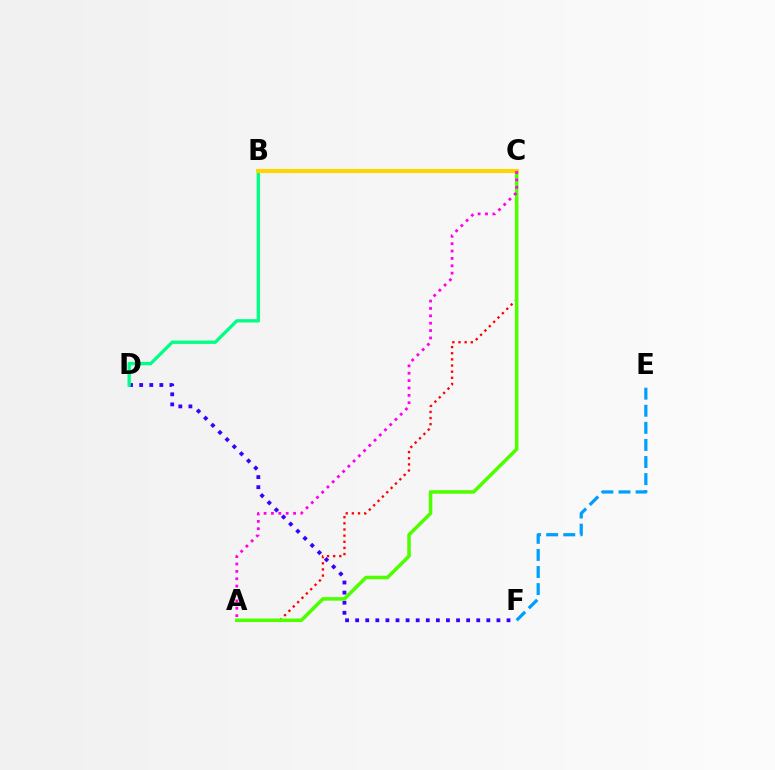{('A', 'C'): [{'color': '#ff0000', 'line_style': 'dotted', 'thickness': 1.67}, {'color': '#4fff00', 'line_style': 'solid', 'thickness': 2.55}, {'color': '#ff00ed', 'line_style': 'dotted', 'thickness': 2.0}], ('D', 'F'): [{'color': '#3700ff', 'line_style': 'dotted', 'thickness': 2.74}], ('B', 'D'): [{'color': '#00ff86', 'line_style': 'solid', 'thickness': 2.4}], ('B', 'C'): [{'color': '#ffd500', 'line_style': 'solid', 'thickness': 2.94}], ('E', 'F'): [{'color': '#009eff', 'line_style': 'dashed', 'thickness': 2.32}]}